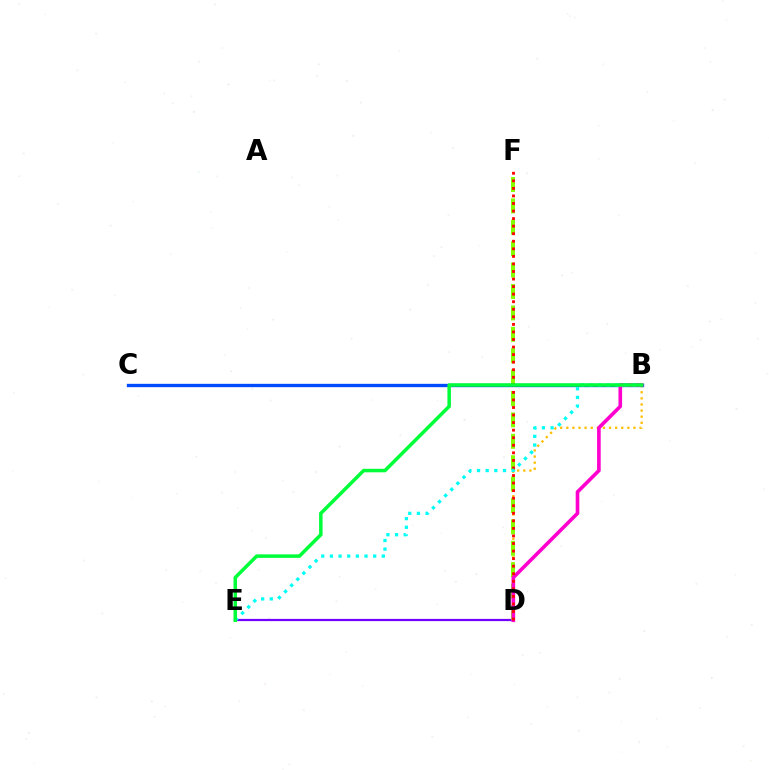{('B', 'D'): [{'color': '#ffbd00', 'line_style': 'dotted', 'thickness': 1.66}, {'color': '#ff00cf', 'line_style': 'solid', 'thickness': 2.61}], ('B', 'C'): [{'color': '#004bff', 'line_style': 'solid', 'thickness': 2.41}], ('D', 'E'): [{'color': '#7200ff', 'line_style': 'solid', 'thickness': 1.6}], ('D', 'F'): [{'color': '#84ff00', 'line_style': 'dashed', 'thickness': 2.91}, {'color': '#ff0000', 'line_style': 'dotted', 'thickness': 2.05}], ('B', 'E'): [{'color': '#00fff6', 'line_style': 'dotted', 'thickness': 2.35}, {'color': '#00ff39', 'line_style': 'solid', 'thickness': 2.53}]}